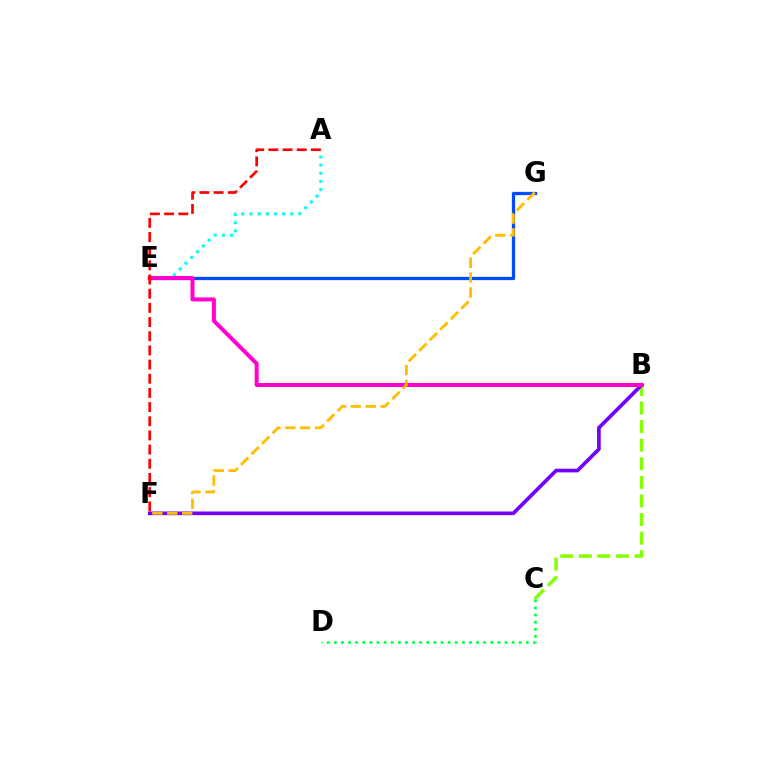{('E', 'G'): [{'color': '#004bff', 'line_style': 'solid', 'thickness': 2.34}], ('B', 'C'): [{'color': '#84ff00', 'line_style': 'dashed', 'thickness': 2.53}], ('C', 'D'): [{'color': '#00ff39', 'line_style': 'dotted', 'thickness': 1.93}], ('B', 'F'): [{'color': '#7200ff', 'line_style': 'solid', 'thickness': 2.64}], ('A', 'E'): [{'color': '#00fff6', 'line_style': 'dotted', 'thickness': 2.22}], ('B', 'E'): [{'color': '#ff00cf', 'line_style': 'solid', 'thickness': 2.88}], ('F', 'G'): [{'color': '#ffbd00', 'line_style': 'dashed', 'thickness': 2.02}], ('A', 'F'): [{'color': '#ff0000', 'line_style': 'dashed', 'thickness': 1.93}]}